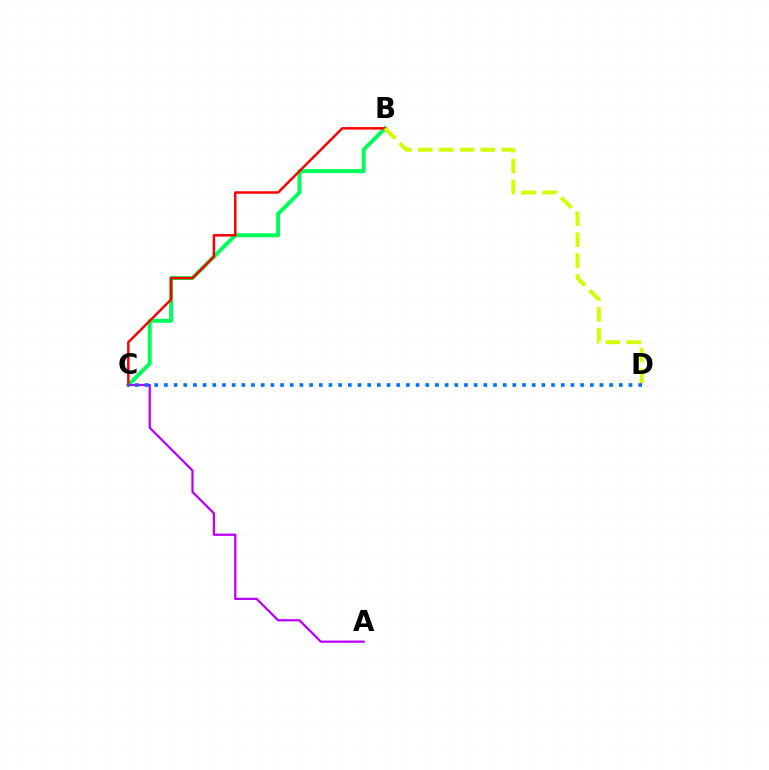{('B', 'C'): [{'color': '#00ff5c', 'line_style': 'solid', 'thickness': 2.86}, {'color': '#ff0000', 'line_style': 'solid', 'thickness': 1.78}], ('B', 'D'): [{'color': '#d1ff00', 'line_style': 'dashed', 'thickness': 2.84}], ('A', 'C'): [{'color': '#b900ff', 'line_style': 'solid', 'thickness': 1.62}], ('C', 'D'): [{'color': '#0074ff', 'line_style': 'dotted', 'thickness': 2.63}]}